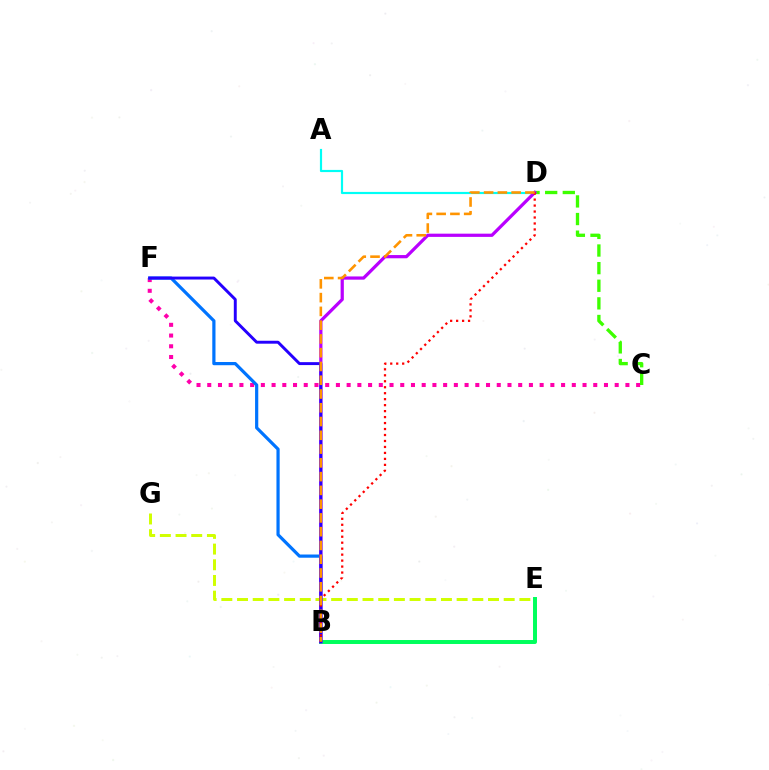{('A', 'D'): [{'color': '#00fff6', 'line_style': 'solid', 'thickness': 1.57}], ('C', 'F'): [{'color': '#ff00ac', 'line_style': 'dotted', 'thickness': 2.91}], ('E', 'G'): [{'color': '#d1ff00', 'line_style': 'dashed', 'thickness': 2.13}], ('B', 'E'): [{'color': '#00ff5c', 'line_style': 'solid', 'thickness': 2.86}], ('B', 'F'): [{'color': '#0074ff', 'line_style': 'solid', 'thickness': 2.31}, {'color': '#2500ff', 'line_style': 'solid', 'thickness': 2.11}], ('C', 'D'): [{'color': '#3dff00', 'line_style': 'dashed', 'thickness': 2.39}], ('B', 'D'): [{'color': '#b900ff', 'line_style': 'solid', 'thickness': 2.32}, {'color': '#ff0000', 'line_style': 'dotted', 'thickness': 1.62}, {'color': '#ff9400', 'line_style': 'dashed', 'thickness': 1.87}]}